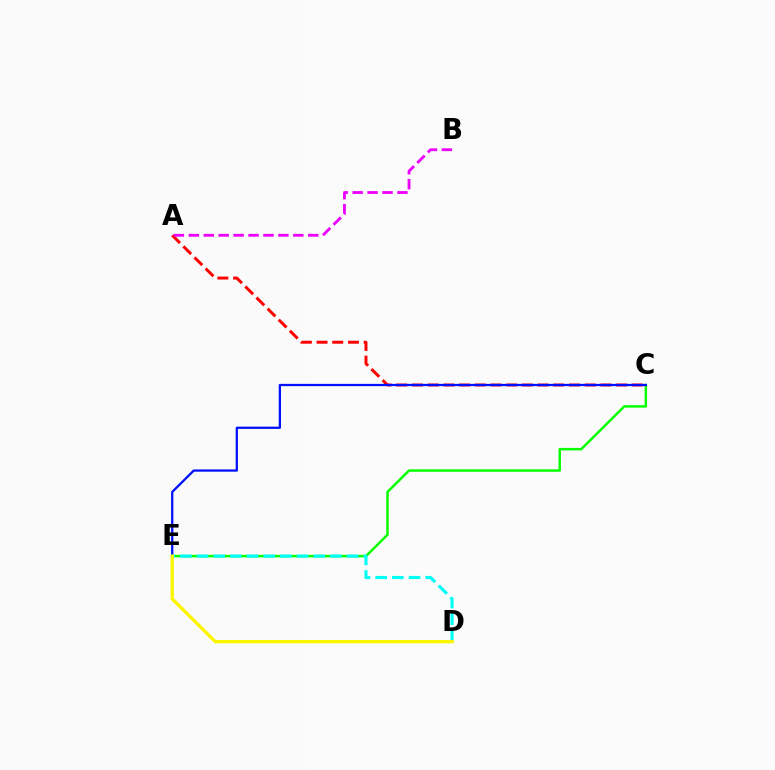{('A', 'C'): [{'color': '#ff0000', 'line_style': 'dashed', 'thickness': 2.13}], ('C', 'E'): [{'color': '#08ff00', 'line_style': 'solid', 'thickness': 1.79}, {'color': '#0010ff', 'line_style': 'solid', 'thickness': 1.63}], ('A', 'B'): [{'color': '#ee00ff', 'line_style': 'dashed', 'thickness': 2.03}], ('D', 'E'): [{'color': '#00fff6', 'line_style': 'dashed', 'thickness': 2.26}, {'color': '#fcf500', 'line_style': 'solid', 'thickness': 2.39}]}